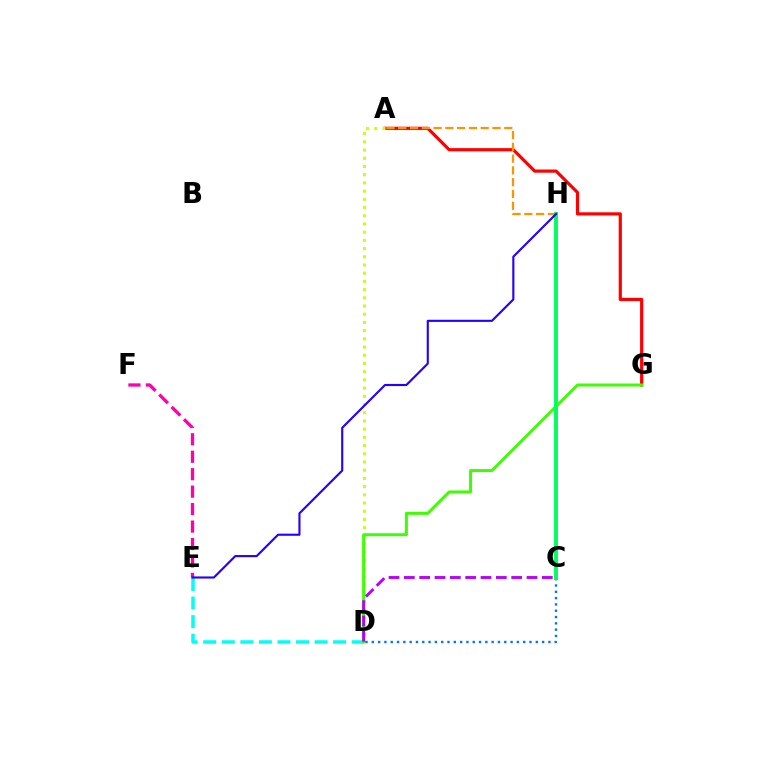{('D', 'E'): [{'color': '#00fff6', 'line_style': 'dashed', 'thickness': 2.52}], ('A', 'G'): [{'color': '#ff0000', 'line_style': 'solid', 'thickness': 2.29}], ('E', 'F'): [{'color': '#ff00ac', 'line_style': 'dashed', 'thickness': 2.37}], ('A', 'H'): [{'color': '#ff9400', 'line_style': 'dashed', 'thickness': 1.6}], ('A', 'D'): [{'color': '#d1ff00', 'line_style': 'dotted', 'thickness': 2.23}], ('D', 'G'): [{'color': '#3dff00', 'line_style': 'solid', 'thickness': 2.15}], ('C', 'D'): [{'color': '#b900ff', 'line_style': 'dashed', 'thickness': 2.08}, {'color': '#0074ff', 'line_style': 'dotted', 'thickness': 1.71}], ('C', 'H'): [{'color': '#00ff5c', 'line_style': 'solid', 'thickness': 2.81}], ('E', 'H'): [{'color': '#2500ff', 'line_style': 'solid', 'thickness': 1.53}]}